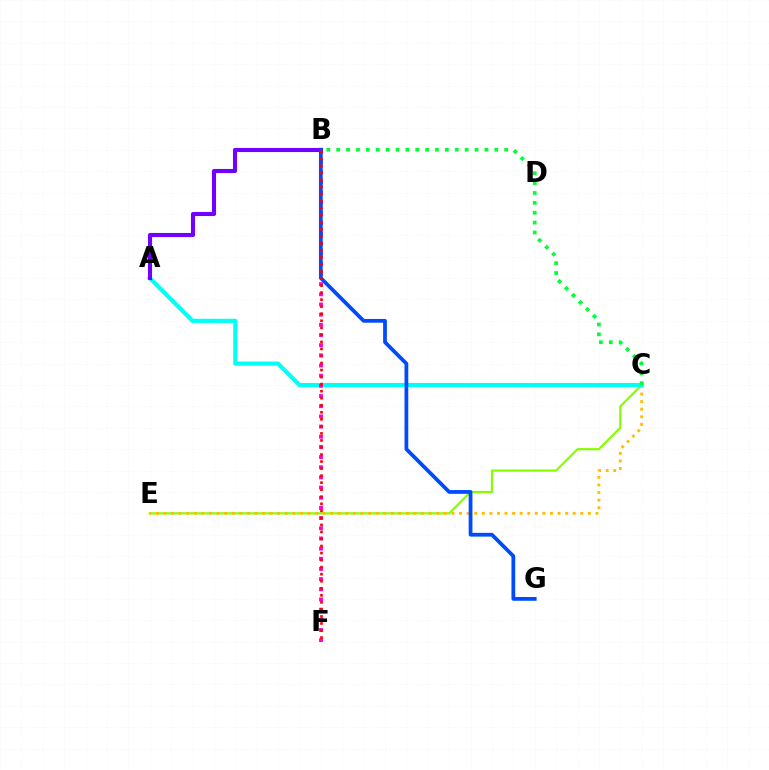{('C', 'E'): [{'color': '#84ff00', 'line_style': 'solid', 'thickness': 1.55}, {'color': '#ffbd00', 'line_style': 'dotted', 'thickness': 2.06}], ('A', 'C'): [{'color': '#00fff6', 'line_style': 'solid', 'thickness': 2.98}], ('B', 'F'): [{'color': '#ff00cf', 'line_style': 'dotted', 'thickness': 2.76}, {'color': '#ff0000', 'line_style': 'dotted', 'thickness': 1.91}], ('B', 'C'): [{'color': '#00ff39', 'line_style': 'dotted', 'thickness': 2.68}], ('A', 'B'): [{'color': '#7200ff', 'line_style': 'solid', 'thickness': 2.94}], ('B', 'G'): [{'color': '#004bff', 'line_style': 'solid', 'thickness': 2.71}]}